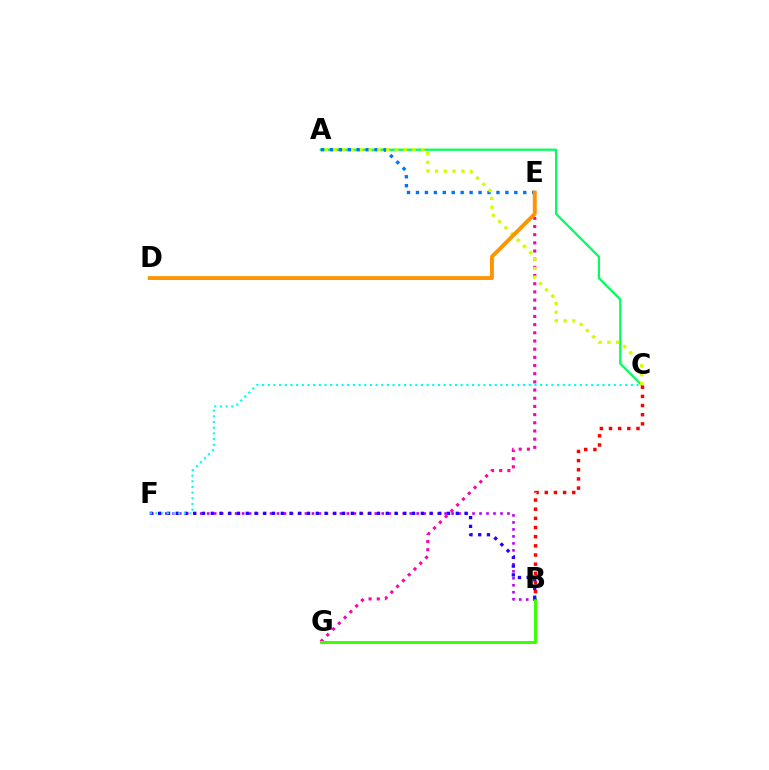{('A', 'C'): [{'color': '#00ff5c', 'line_style': 'solid', 'thickness': 1.62}, {'color': '#d1ff00', 'line_style': 'dotted', 'thickness': 2.38}], ('E', 'G'): [{'color': '#ff00ac', 'line_style': 'dotted', 'thickness': 2.22}], ('A', 'E'): [{'color': '#0074ff', 'line_style': 'dotted', 'thickness': 2.43}], ('B', 'F'): [{'color': '#b900ff', 'line_style': 'dotted', 'thickness': 1.9}, {'color': '#2500ff', 'line_style': 'dotted', 'thickness': 2.38}], ('D', 'E'): [{'color': '#ff9400', 'line_style': 'solid', 'thickness': 2.79}], ('B', 'G'): [{'color': '#3dff00', 'line_style': 'solid', 'thickness': 2.13}], ('B', 'C'): [{'color': '#ff0000', 'line_style': 'dotted', 'thickness': 2.49}], ('C', 'F'): [{'color': '#00fff6', 'line_style': 'dotted', 'thickness': 1.54}]}